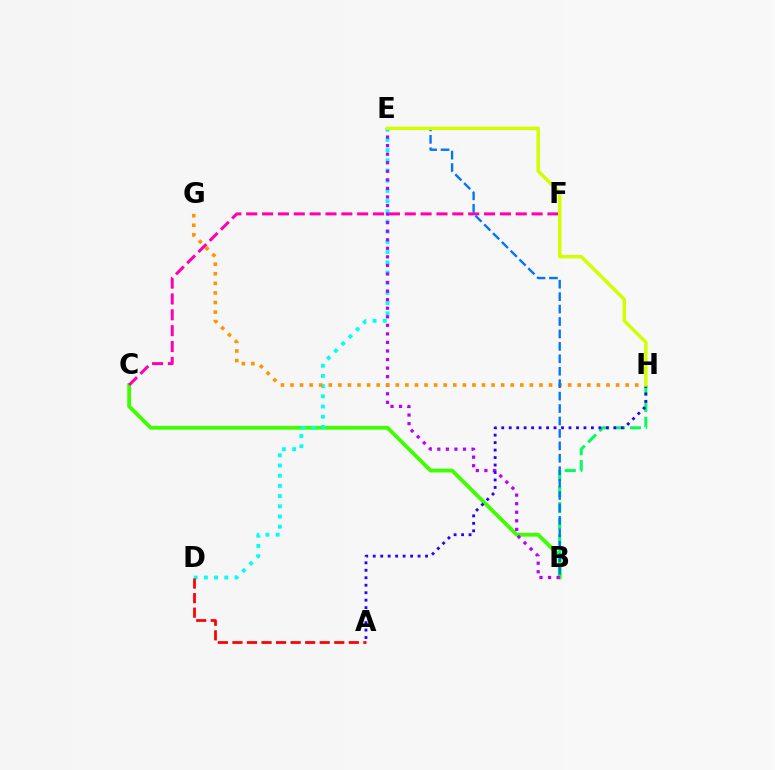{('B', 'C'): [{'color': '#3dff00', 'line_style': 'solid', 'thickness': 2.74}], ('B', 'H'): [{'color': '#00ff5c', 'line_style': 'dashed', 'thickness': 2.16}], ('D', 'E'): [{'color': '#00fff6', 'line_style': 'dotted', 'thickness': 2.77}], ('B', 'E'): [{'color': '#b900ff', 'line_style': 'dotted', 'thickness': 2.32}, {'color': '#0074ff', 'line_style': 'dashed', 'thickness': 1.69}], ('A', 'D'): [{'color': '#ff0000', 'line_style': 'dashed', 'thickness': 1.98}], ('G', 'H'): [{'color': '#ff9400', 'line_style': 'dotted', 'thickness': 2.6}], ('A', 'H'): [{'color': '#2500ff', 'line_style': 'dotted', 'thickness': 2.03}], ('C', 'F'): [{'color': '#ff00ac', 'line_style': 'dashed', 'thickness': 2.15}], ('E', 'H'): [{'color': '#d1ff00', 'line_style': 'solid', 'thickness': 2.49}]}